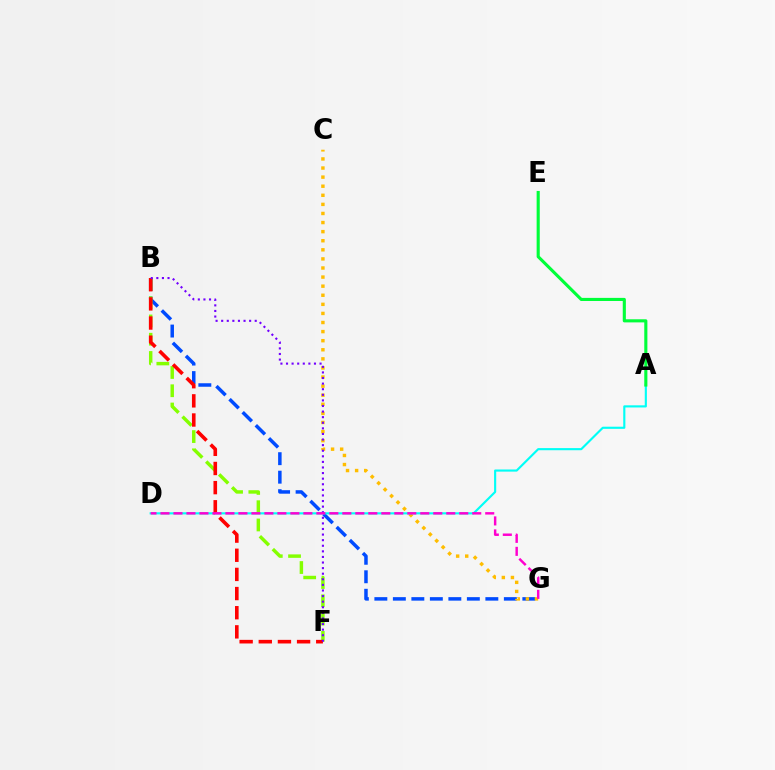{('B', 'G'): [{'color': '#004bff', 'line_style': 'dashed', 'thickness': 2.51}], ('B', 'F'): [{'color': '#84ff00', 'line_style': 'dashed', 'thickness': 2.48}, {'color': '#ff0000', 'line_style': 'dashed', 'thickness': 2.6}, {'color': '#7200ff', 'line_style': 'dotted', 'thickness': 1.52}], ('C', 'G'): [{'color': '#ffbd00', 'line_style': 'dotted', 'thickness': 2.47}], ('A', 'D'): [{'color': '#00fff6', 'line_style': 'solid', 'thickness': 1.54}], ('D', 'G'): [{'color': '#ff00cf', 'line_style': 'dashed', 'thickness': 1.76}], ('A', 'E'): [{'color': '#00ff39', 'line_style': 'solid', 'thickness': 2.24}]}